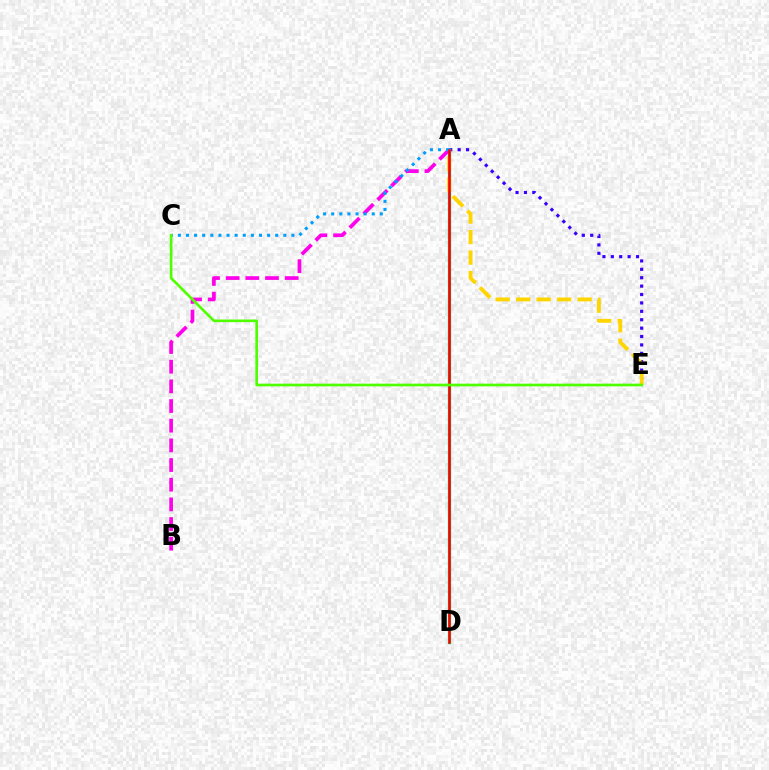{('A', 'E'): [{'color': '#3700ff', 'line_style': 'dotted', 'thickness': 2.28}, {'color': '#ffd500', 'line_style': 'dashed', 'thickness': 2.78}], ('A', 'D'): [{'color': '#00ff86', 'line_style': 'solid', 'thickness': 2.42}, {'color': '#ff0000', 'line_style': 'solid', 'thickness': 1.86}], ('A', 'B'): [{'color': '#ff00ed', 'line_style': 'dashed', 'thickness': 2.67}], ('A', 'C'): [{'color': '#009eff', 'line_style': 'dotted', 'thickness': 2.2}], ('C', 'E'): [{'color': '#4fff00', 'line_style': 'solid', 'thickness': 1.92}]}